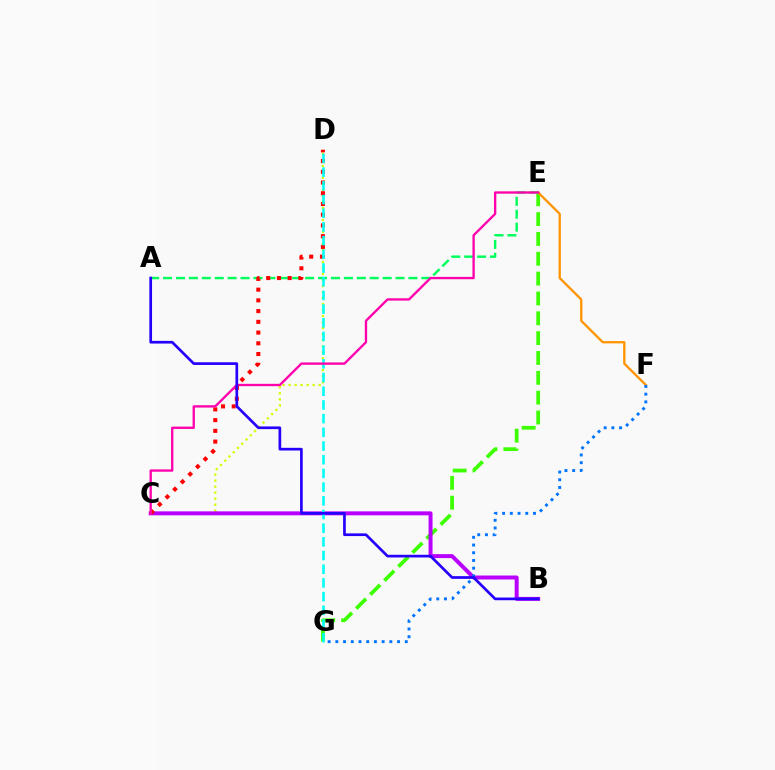{('C', 'D'): [{'color': '#d1ff00', 'line_style': 'dotted', 'thickness': 1.63}, {'color': '#ff0000', 'line_style': 'dotted', 'thickness': 2.92}], ('E', 'G'): [{'color': '#3dff00', 'line_style': 'dashed', 'thickness': 2.7}], ('B', 'C'): [{'color': '#b900ff', 'line_style': 'solid', 'thickness': 2.86}], ('E', 'F'): [{'color': '#ff9400', 'line_style': 'solid', 'thickness': 1.66}], ('A', 'E'): [{'color': '#00ff5c', 'line_style': 'dashed', 'thickness': 1.75}], ('D', 'G'): [{'color': '#00fff6', 'line_style': 'dashed', 'thickness': 1.86}], ('F', 'G'): [{'color': '#0074ff', 'line_style': 'dotted', 'thickness': 2.1}], ('C', 'E'): [{'color': '#ff00ac', 'line_style': 'solid', 'thickness': 1.68}], ('A', 'B'): [{'color': '#2500ff', 'line_style': 'solid', 'thickness': 1.94}]}